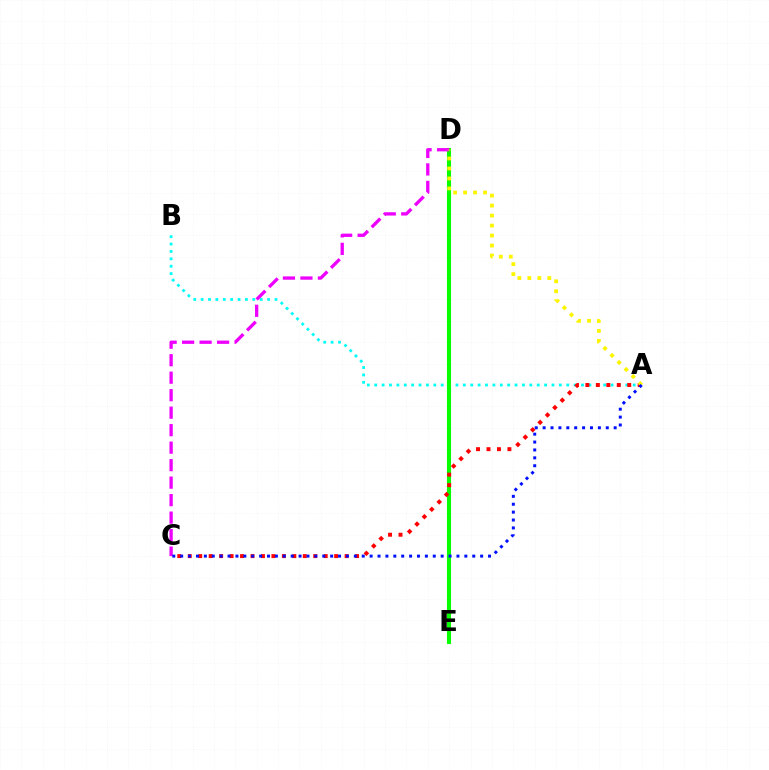{('A', 'B'): [{'color': '#00fff6', 'line_style': 'dotted', 'thickness': 2.01}], ('D', 'E'): [{'color': '#08ff00', 'line_style': 'solid', 'thickness': 2.94}], ('C', 'D'): [{'color': '#ee00ff', 'line_style': 'dashed', 'thickness': 2.38}], ('A', 'C'): [{'color': '#ff0000', 'line_style': 'dotted', 'thickness': 2.84}, {'color': '#0010ff', 'line_style': 'dotted', 'thickness': 2.14}], ('A', 'D'): [{'color': '#fcf500', 'line_style': 'dotted', 'thickness': 2.71}]}